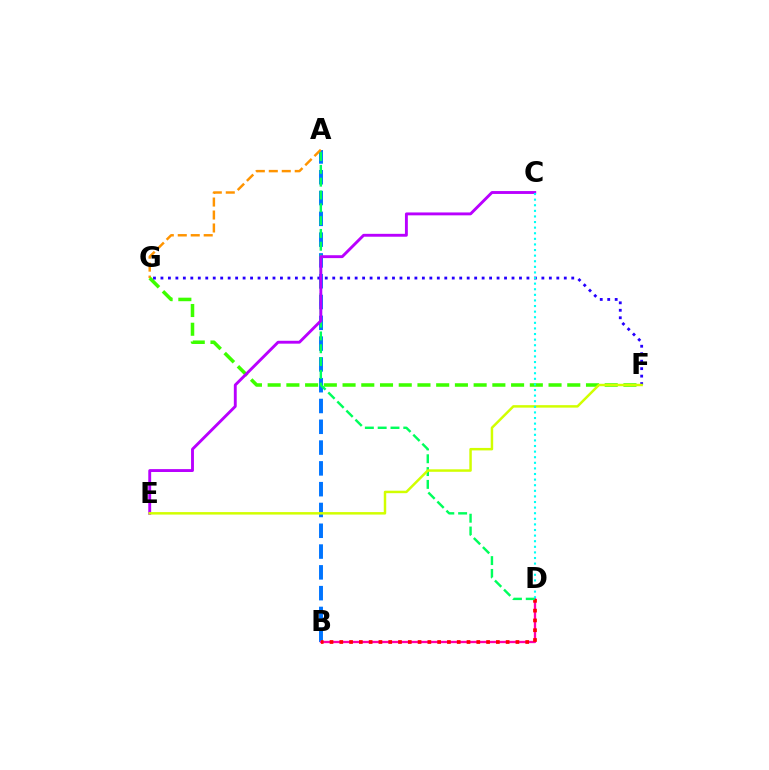{('A', 'B'): [{'color': '#0074ff', 'line_style': 'dashed', 'thickness': 2.82}], ('A', 'G'): [{'color': '#ff9400', 'line_style': 'dashed', 'thickness': 1.76}], ('F', 'G'): [{'color': '#3dff00', 'line_style': 'dashed', 'thickness': 2.54}, {'color': '#2500ff', 'line_style': 'dotted', 'thickness': 2.03}], ('B', 'D'): [{'color': '#ff00ac', 'line_style': 'solid', 'thickness': 1.67}, {'color': '#ff0000', 'line_style': 'dotted', 'thickness': 2.66}], ('A', 'D'): [{'color': '#00ff5c', 'line_style': 'dashed', 'thickness': 1.74}], ('C', 'E'): [{'color': '#b900ff', 'line_style': 'solid', 'thickness': 2.08}], ('E', 'F'): [{'color': '#d1ff00', 'line_style': 'solid', 'thickness': 1.78}], ('C', 'D'): [{'color': '#00fff6', 'line_style': 'dotted', 'thickness': 1.52}]}